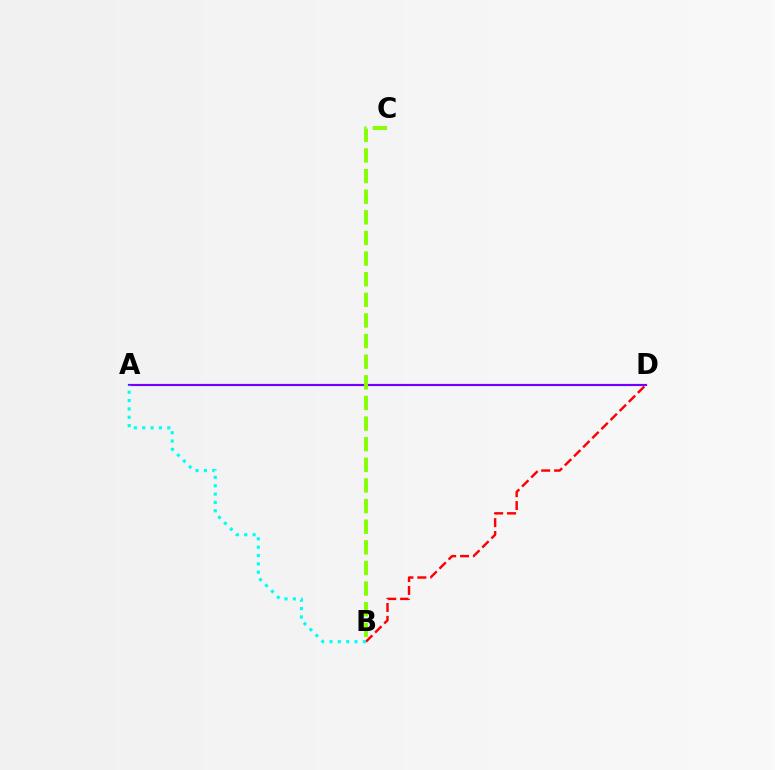{('B', 'D'): [{'color': '#ff0000', 'line_style': 'dashed', 'thickness': 1.75}], ('A', 'D'): [{'color': '#7200ff', 'line_style': 'solid', 'thickness': 1.56}], ('A', 'B'): [{'color': '#00fff6', 'line_style': 'dotted', 'thickness': 2.27}], ('B', 'C'): [{'color': '#84ff00', 'line_style': 'dashed', 'thickness': 2.8}]}